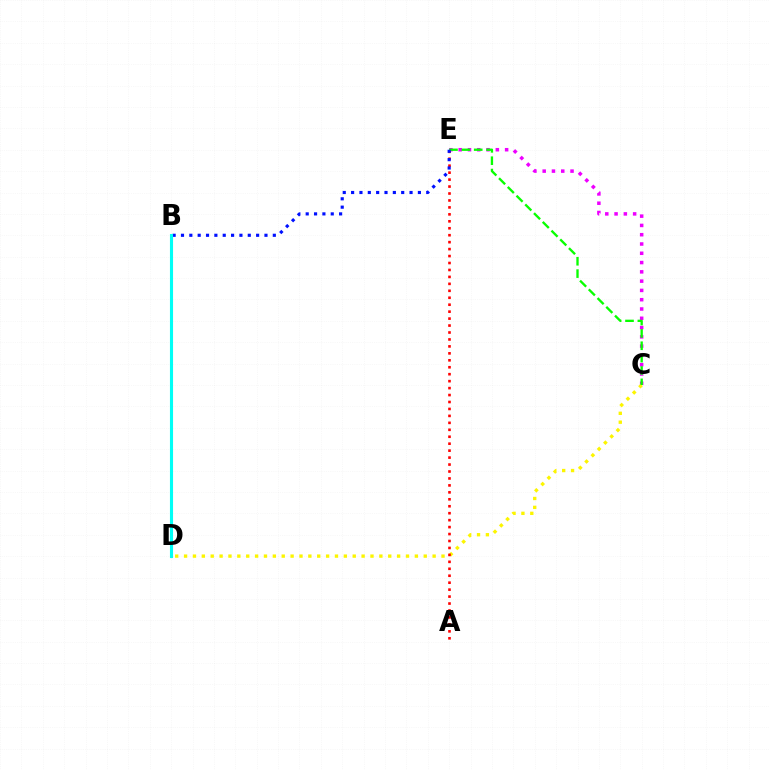{('C', 'E'): [{'color': '#ee00ff', 'line_style': 'dotted', 'thickness': 2.52}, {'color': '#08ff00', 'line_style': 'dashed', 'thickness': 1.68}], ('C', 'D'): [{'color': '#fcf500', 'line_style': 'dotted', 'thickness': 2.41}], ('A', 'E'): [{'color': '#ff0000', 'line_style': 'dotted', 'thickness': 1.89}], ('B', 'E'): [{'color': '#0010ff', 'line_style': 'dotted', 'thickness': 2.27}], ('B', 'D'): [{'color': '#00fff6', 'line_style': 'solid', 'thickness': 2.24}]}